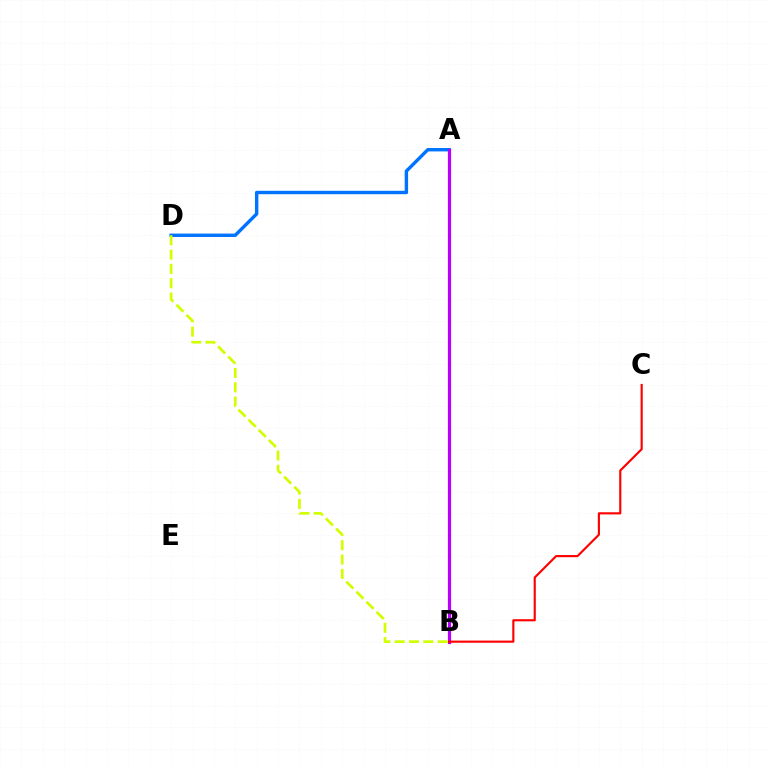{('A', 'B'): [{'color': '#00ff5c', 'line_style': 'dotted', 'thickness': 1.88}, {'color': '#b900ff', 'line_style': 'solid', 'thickness': 2.31}], ('A', 'D'): [{'color': '#0074ff', 'line_style': 'solid', 'thickness': 2.45}], ('B', 'C'): [{'color': '#ff0000', 'line_style': 'solid', 'thickness': 1.54}], ('B', 'D'): [{'color': '#d1ff00', 'line_style': 'dashed', 'thickness': 1.95}]}